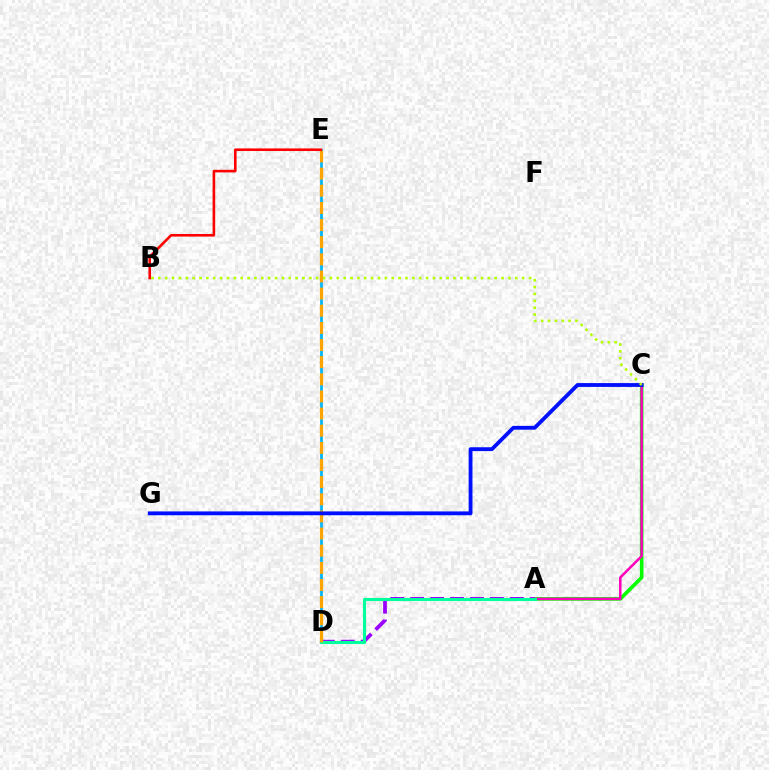{('A', 'C'): [{'color': '#08ff00', 'line_style': 'solid', 'thickness': 2.61}, {'color': '#ff00bd', 'line_style': 'solid', 'thickness': 1.81}], ('A', 'D'): [{'color': '#9b00ff', 'line_style': 'dashed', 'thickness': 2.71}, {'color': '#00ff9d', 'line_style': 'solid', 'thickness': 2.23}], ('D', 'E'): [{'color': '#00b5ff', 'line_style': 'solid', 'thickness': 1.98}, {'color': '#ffa500', 'line_style': 'dashed', 'thickness': 2.33}], ('C', 'G'): [{'color': '#0010ff', 'line_style': 'solid', 'thickness': 2.76}], ('B', 'C'): [{'color': '#b3ff00', 'line_style': 'dotted', 'thickness': 1.87}], ('B', 'E'): [{'color': '#ff0000', 'line_style': 'solid', 'thickness': 1.87}]}